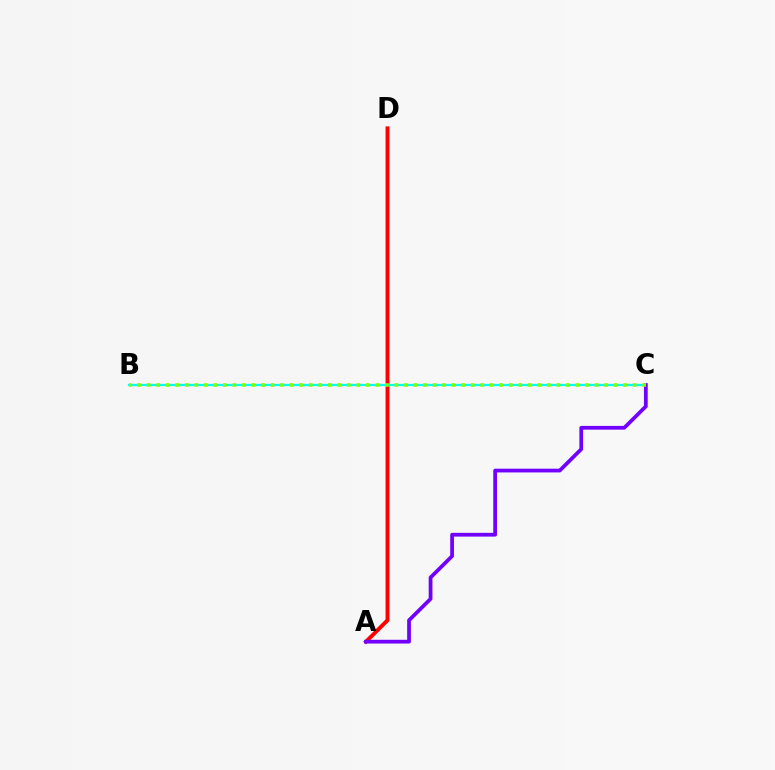{('A', 'D'): [{'color': '#ff0000', 'line_style': 'solid', 'thickness': 2.79}], ('B', 'C'): [{'color': '#00fff6', 'line_style': 'solid', 'thickness': 1.63}, {'color': '#84ff00', 'line_style': 'dotted', 'thickness': 2.59}], ('A', 'C'): [{'color': '#7200ff', 'line_style': 'solid', 'thickness': 2.7}]}